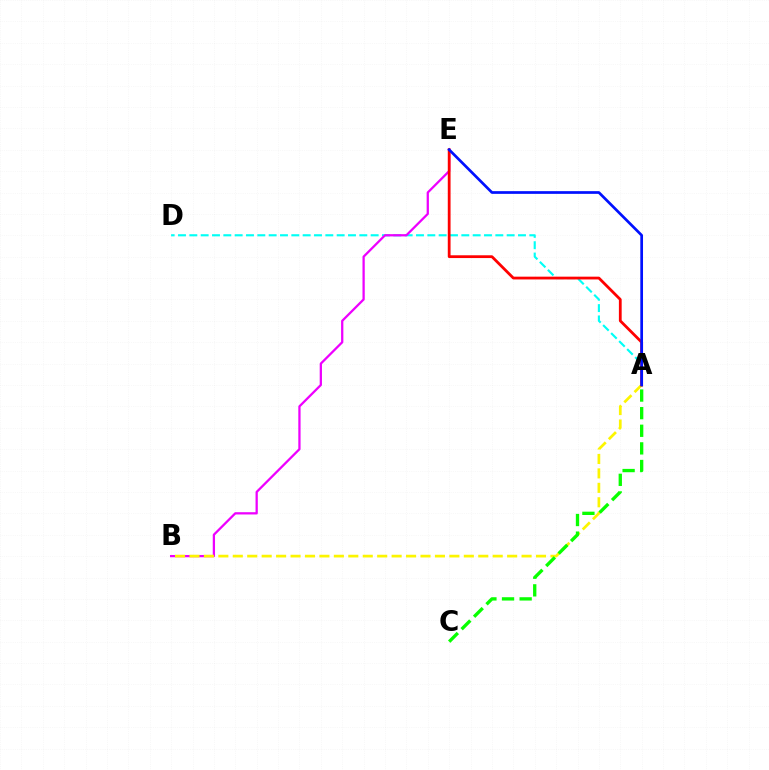{('A', 'D'): [{'color': '#00fff6', 'line_style': 'dashed', 'thickness': 1.54}], ('B', 'E'): [{'color': '#ee00ff', 'line_style': 'solid', 'thickness': 1.63}], ('A', 'B'): [{'color': '#fcf500', 'line_style': 'dashed', 'thickness': 1.96}], ('A', 'E'): [{'color': '#ff0000', 'line_style': 'solid', 'thickness': 2.0}, {'color': '#0010ff', 'line_style': 'solid', 'thickness': 1.95}], ('A', 'C'): [{'color': '#08ff00', 'line_style': 'dashed', 'thickness': 2.39}]}